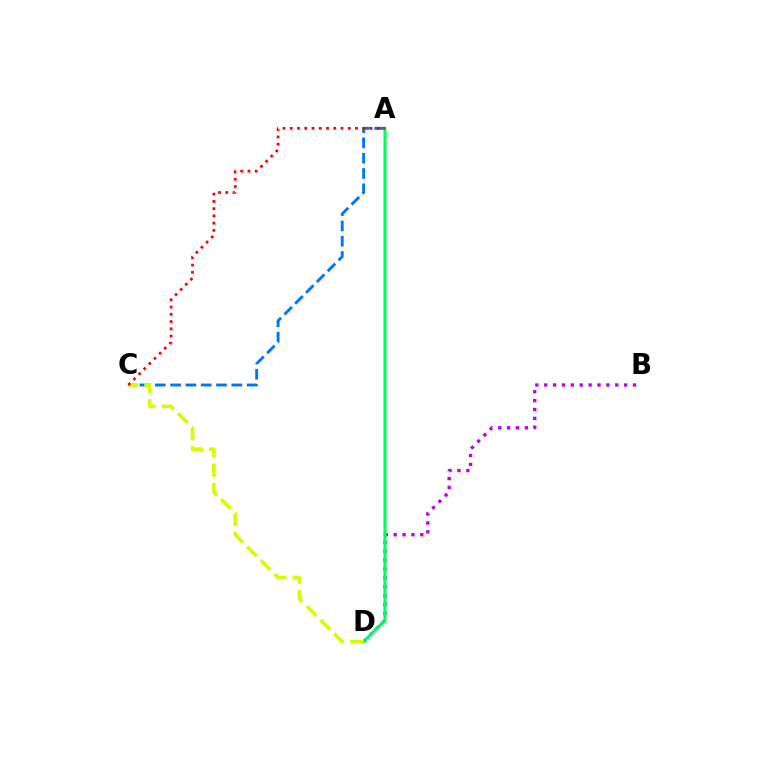{('B', 'D'): [{'color': '#b900ff', 'line_style': 'dotted', 'thickness': 2.41}], ('A', 'D'): [{'color': '#00ff5c', 'line_style': 'solid', 'thickness': 2.24}], ('A', 'C'): [{'color': '#0074ff', 'line_style': 'dashed', 'thickness': 2.08}, {'color': '#ff0000', 'line_style': 'dotted', 'thickness': 1.97}], ('C', 'D'): [{'color': '#d1ff00', 'line_style': 'dashed', 'thickness': 2.63}]}